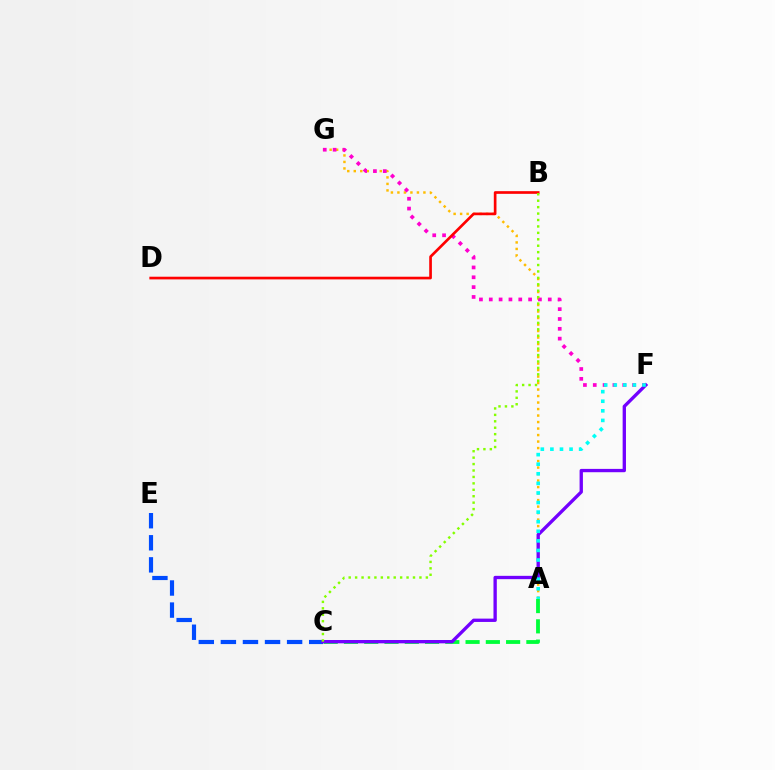{('A', 'G'): [{'color': '#ffbd00', 'line_style': 'dotted', 'thickness': 1.77}], ('A', 'C'): [{'color': '#00ff39', 'line_style': 'dashed', 'thickness': 2.75}], ('F', 'G'): [{'color': '#ff00cf', 'line_style': 'dotted', 'thickness': 2.67}], ('C', 'E'): [{'color': '#004bff', 'line_style': 'dashed', 'thickness': 3.0}], ('C', 'F'): [{'color': '#7200ff', 'line_style': 'solid', 'thickness': 2.4}], ('A', 'F'): [{'color': '#00fff6', 'line_style': 'dotted', 'thickness': 2.6}], ('B', 'D'): [{'color': '#ff0000', 'line_style': 'solid', 'thickness': 1.92}], ('B', 'C'): [{'color': '#84ff00', 'line_style': 'dotted', 'thickness': 1.75}]}